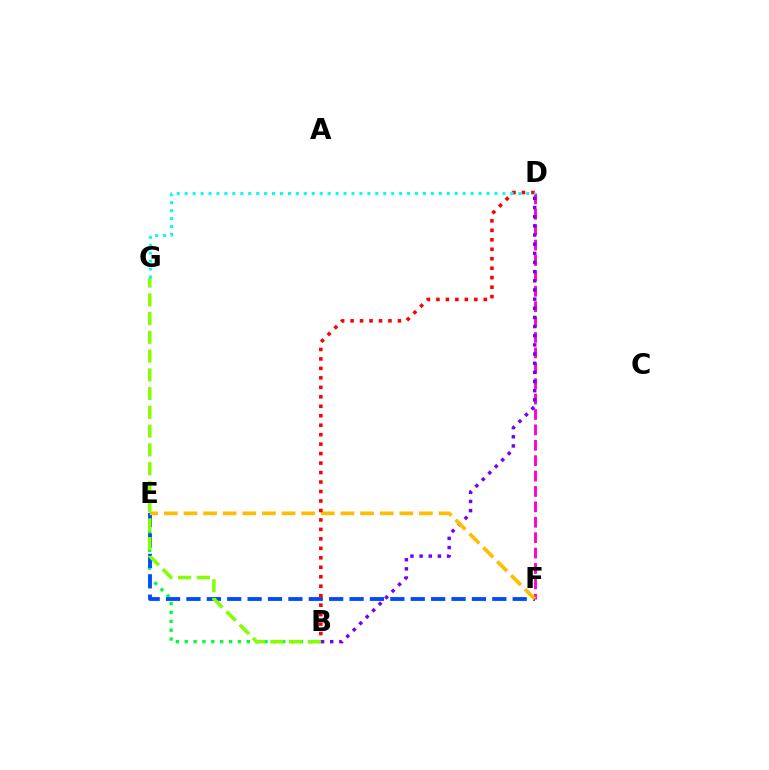{('B', 'E'): [{'color': '#00ff39', 'line_style': 'dotted', 'thickness': 2.41}], ('D', 'F'): [{'color': '#ff00cf', 'line_style': 'dashed', 'thickness': 2.09}], ('B', 'D'): [{'color': '#7200ff', 'line_style': 'dotted', 'thickness': 2.49}, {'color': '#ff0000', 'line_style': 'dotted', 'thickness': 2.57}], ('E', 'F'): [{'color': '#004bff', 'line_style': 'dashed', 'thickness': 2.77}, {'color': '#ffbd00', 'line_style': 'dashed', 'thickness': 2.67}], ('B', 'G'): [{'color': '#84ff00', 'line_style': 'dashed', 'thickness': 2.55}], ('D', 'G'): [{'color': '#00fff6', 'line_style': 'dotted', 'thickness': 2.16}]}